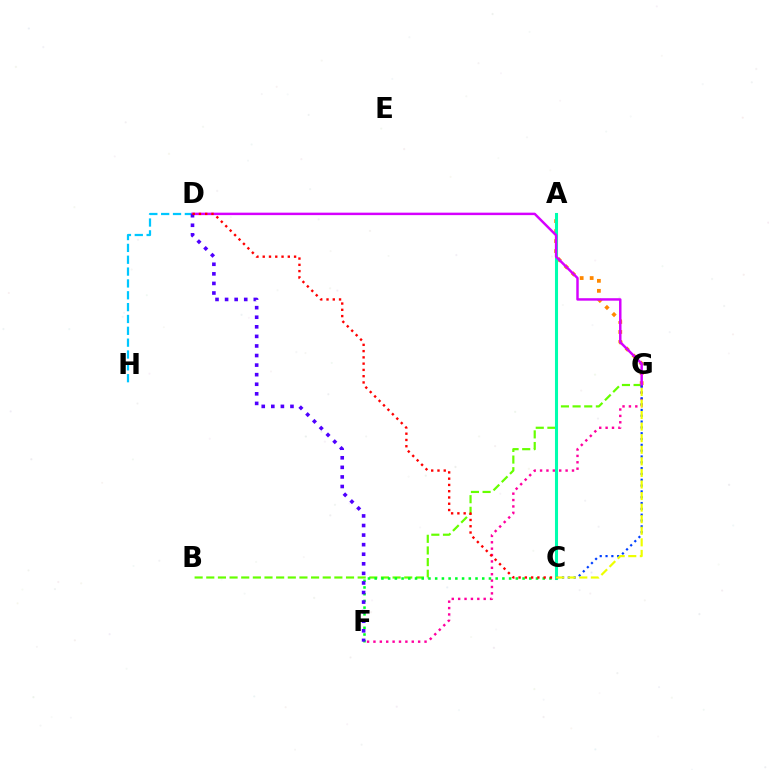{('D', 'H'): [{'color': '#00c7ff', 'line_style': 'dashed', 'thickness': 1.61}], ('F', 'G'): [{'color': '#ff00a0', 'line_style': 'dotted', 'thickness': 1.74}], ('A', 'G'): [{'color': '#ff8800', 'line_style': 'dotted', 'thickness': 2.72}], ('B', 'G'): [{'color': '#66ff00', 'line_style': 'dashed', 'thickness': 1.58}], ('A', 'C'): [{'color': '#00ffaf', 'line_style': 'solid', 'thickness': 2.2}], ('D', 'G'): [{'color': '#d600ff', 'line_style': 'solid', 'thickness': 1.77}], ('C', 'G'): [{'color': '#003fff', 'line_style': 'dotted', 'thickness': 1.58}, {'color': '#eeff00', 'line_style': 'dashed', 'thickness': 1.57}], ('C', 'F'): [{'color': '#00ff27', 'line_style': 'dotted', 'thickness': 1.83}], ('D', 'F'): [{'color': '#4f00ff', 'line_style': 'dotted', 'thickness': 2.6}], ('C', 'D'): [{'color': '#ff0000', 'line_style': 'dotted', 'thickness': 1.7}]}